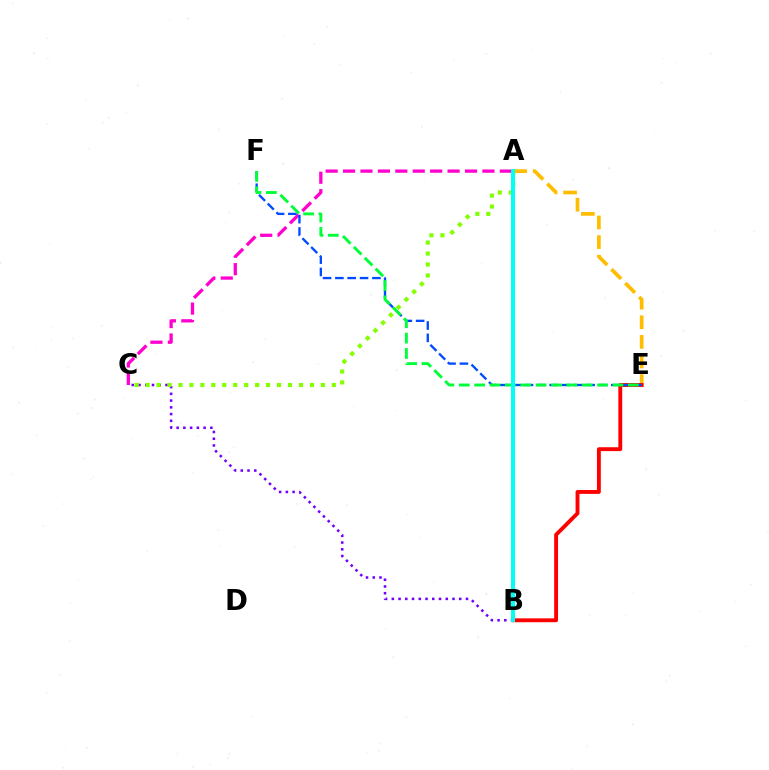{('A', 'E'): [{'color': '#ffbd00', 'line_style': 'dashed', 'thickness': 2.66}], ('B', 'C'): [{'color': '#7200ff', 'line_style': 'dotted', 'thickness': 1.83}], ('A', 'C'): [{'color': '#ff00cf', 'line_style': 'dashed', 'thickness': 2.37}, {'color': '#84ff00', 'line_style': 'dotted', 'thickness': 2.98}], ('B', 'E'): [{'color': '#ff0000', 'line_style': 'solid', 'thickness': 2.78}], ('E', 'F'): [{'color': '#004bff', 'line_style': 'dashed', 'thickness': 1.68}, {'color': '#00ff39', 'line_style': 'dashed', 'thickness': 2.09}], ('A', 'B'): [{'color': '#00fff6', 'line_style': 'solid', 'thickness': 2.86}]}